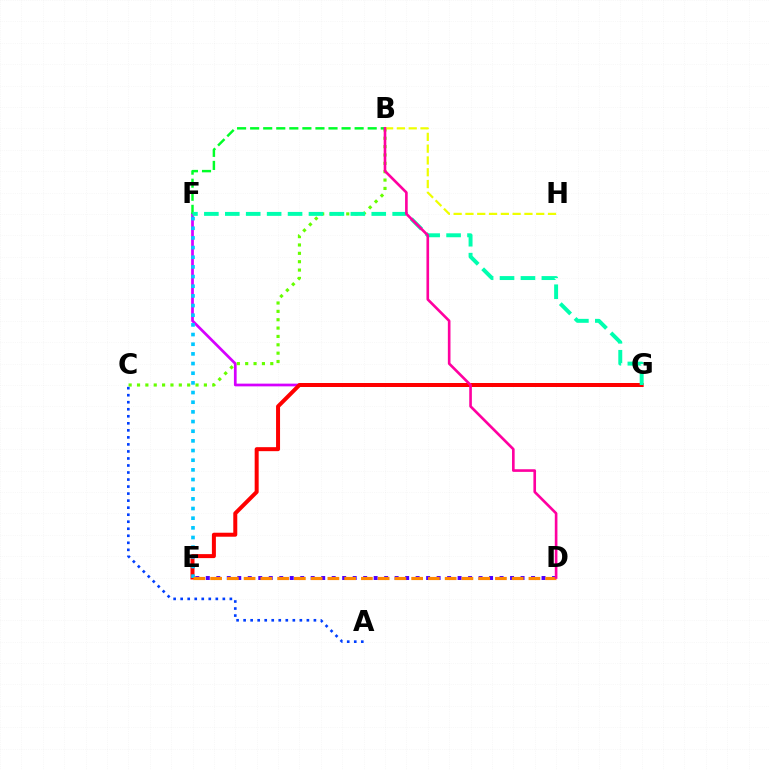{('D', 'E'): [{'color': '#4f00ff', 'line_style': 'dotted', 'thickness': 2.85}, {'color': '#ff8800', 'line_style': 'dashed', 'thickness': 2.28}], ('F', 'G'): [{'color': '#d600ff', 'line_style': 'solid', 'thickness': 1.96}, {'color': '#00ffaf', 'line_style': 'dashed', 'thickness': 2.84}], ('B', 'C'): [{'color': '#66ff00', 'line_style': 'dotted', 'thickness': 2.27}], ('E', 'G'): [{'color': '#ff0000', 'line_style': 'solid', 'thickness': 2.88}], ('E', 'F'): [{'color': '#00c7ff', 'line_style': 'dotted', 'thickness': 2.63}], ('A', 'C'): [{'color': '#003fff', 'line_style': 'dotted', 'thickness': 1.91}], ('B', 'F'): [{'color': '#00ff27', 'line_style': 'dashed', 'thickness': 1.77}], ('B', 'H'): [{'color': '#eeff00', 'line_style': 'dashed', 'thickness': 1.6}], ('B', 'D'): [{'color': '#ff00a0', 'line_style': 'solid', 'thickness': 1.9}]}